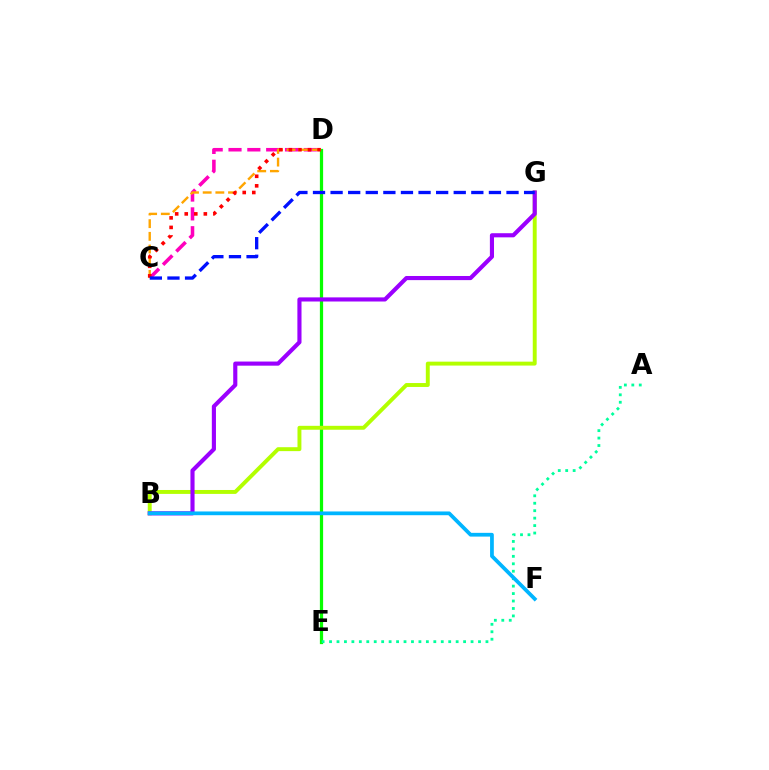{('C', 'D'): [{'color': '#ff00bd', 'line_style': 'dashed', 'thickness': 2.56}, {'color': '#ffa500', 'line_style': 'dashed', 'thickness': 1.72}, {'color': '#ff0000', 'line_style': 'dotted', 'thickness': 2.59}], ('D', 'E'): [{'color': '#08ff00', 'line_style': 'solid', 'thickness': 2.33}], ('B', 'G'): [{'color': '#b3ff00', 'line_style': 'solid', 'thickness': 2.82}, {'color': '#9b00ff', 'line_style': 'solid', 'thickness': 2.97}], ('A', 'E'): [{'color': '#00ff9d', 'line_style': 'dotted', 'thickness': 2.02}], ('B', 'F'): [{'color': '#00b5ff', 'line_style': 'solid', 'thickness': 2.7}], ('C', 'G'): [{'color': '#0010ff', 'line_style': 'dashed', 'thickness': 2.39}]}